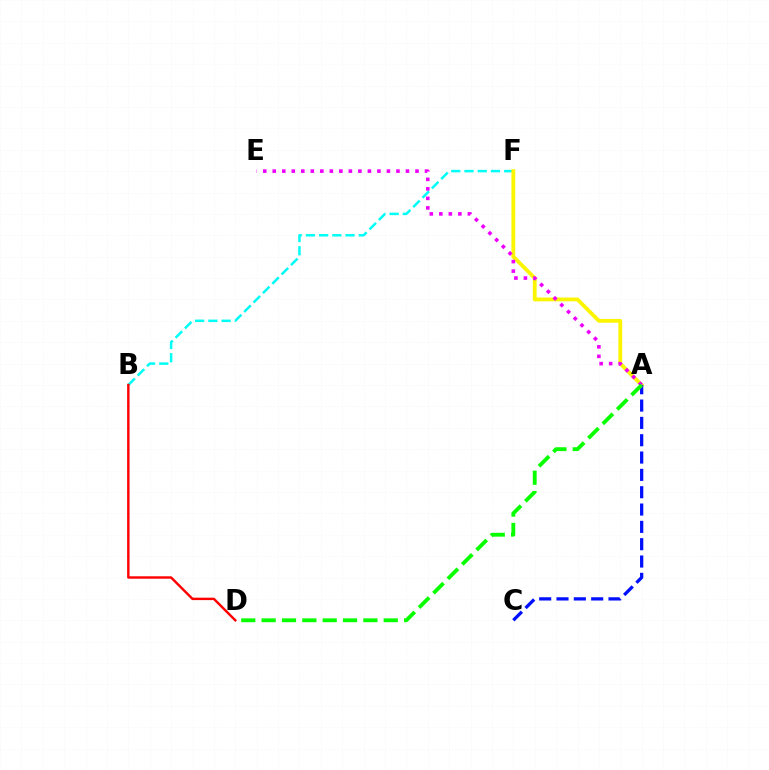{('B', 'F'): [{'color': '#00fff6', 'line_style': 'dashed', 'thickness': 1.8}], ('B', 'D'): [{'color': '#ff0000', 'line_style': 'solid', 'thickness': 1.75}], ('A', 'F'): [{'color': '#fcf500', 'line_style': 'solid', 'thickness': 2.76}], ('A', 'C'): [{'color': '#0010ff', 'line_style': 'dashed', 'thickness': 2.35}], ('A', 'E'): [{'color': '#ee00ff', 'line_style': 'dotted', 'thickness': 2.59}], ('A', 'D'): [{'color': '#08ff00', 'line_style': 'dashed', 'thickness': 2.76}]}